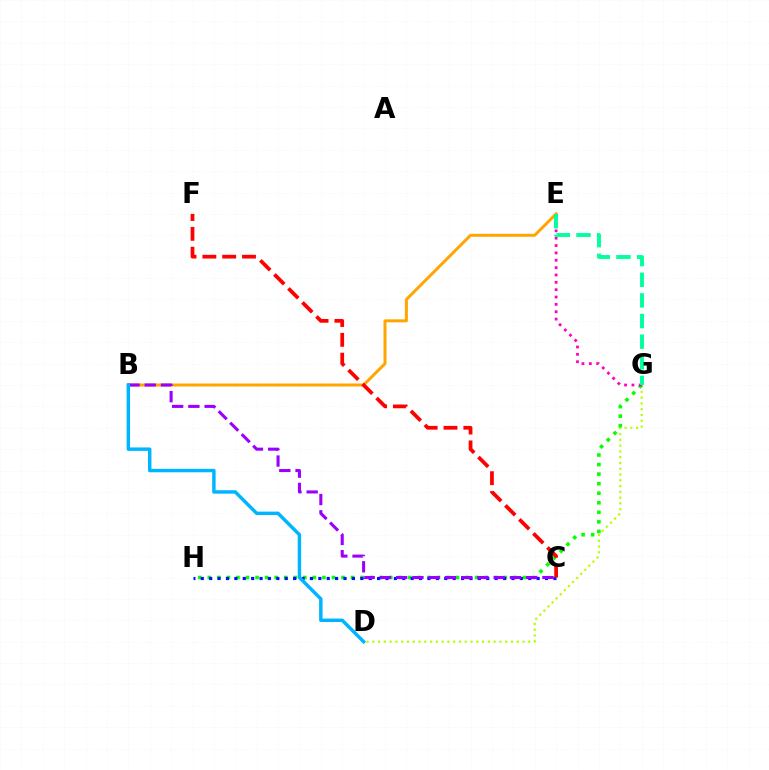{('D', 'G'): [{'color': '#b3ff00', 'line_style': 'dotted', 'thickness': 1.57}], ('G', 'H'): [{'color': '#08ff00', 'line_style': 'dotted', 'thickness': 2.59}], ('C', 'H'): [{'color': '#0010ff', 'line_style': 'dotted', 'thickness': 2.28}], ('E', 'G'): [{'color': '#ff00bd', 'line_style': 'dotted', 'thickness': 2.0}, {'color': '#00ff9d', 'line_style': 'dashed', 'thickness': 2.8}], ('B', 'E'): [{'color': '#ffa500', 'line_style': 'solid', 'thickness': 2.15}], ('B', 'C'): [{'color': '#9b00ff', 'line_style': 'dashed', 'thickness': 2.21}], ('B', 'D'): [{'color': '#00b5ff', 'line_style': 'solid', 'thickness': 2.48}], ('C', 'F'): [{'color': '#ff0000', 'line_style': 'dashed', 'thickness': 2.69}]}